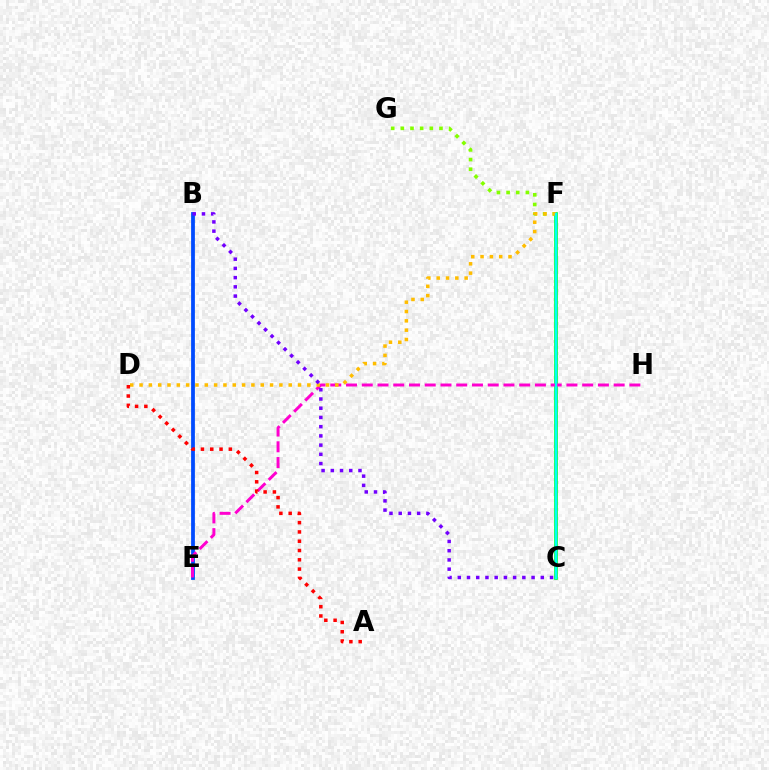{('F', 'G'): [{'color': '#84ff00', 'line_style': 'dotted', 'thickness': 2.62}], ('C', 'F'): [{'color': '#00ff39', 'line_style': 'solid', 'thickness': 2.64}, {'color': '#00fff6', 'line_style': 'solid', 'thickness': 1.66}], ('B', 'E'): [{'color': '#004bff', 'line_style': 'solid', 'thickness': 2.72}], ('E', 'H'): [{'color': '#ff00cf', 'line_style': 'dashed', 'thickness': 2.14}], ('D', 'F'): [{'color': '#ffbd00', 'line_style': 'dotted', 'thickness': 2.53}], ('A', 'D'): [{'color': '#ff0000', 'line_style': 'dotted', 'thickness': 2.52}], ('B', 'C'): [{'color': '#7200ff', 'line_style': 'dotted', 'thickness': 2.51}]}